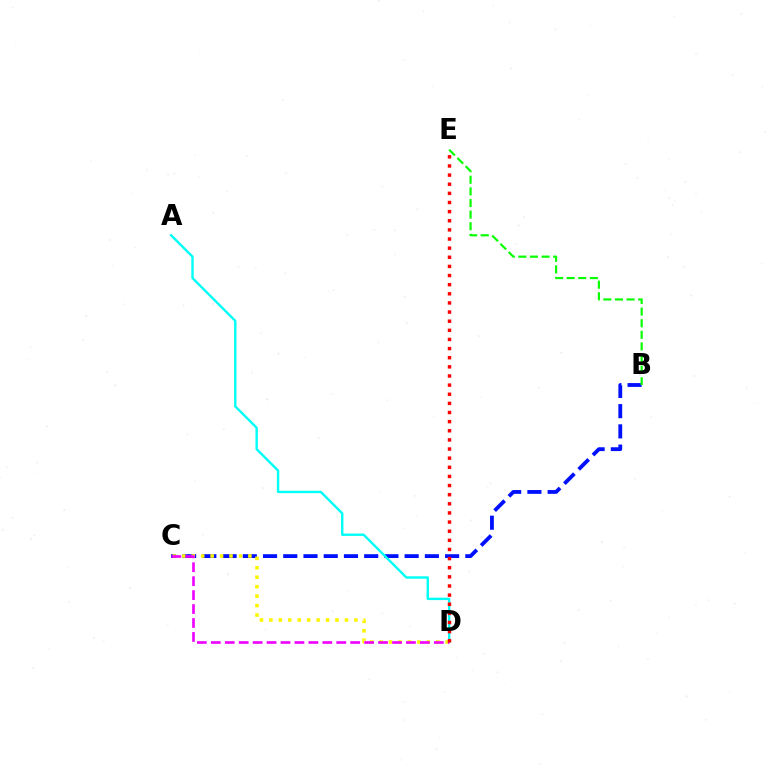{('B', 'C'): [{'color': '#0010ff', 'line_style': 'dashed', 'thickness': 2.75}], ('C', 'D'): [{'color': '#fcf500', 'line_style': 'dotted', 'thickness': 2.57}, {'color': '#ee00ff', 'line_style': 'dashed', 'thickness': 1.89}], ('B', 'E'): [{'color': '#08ff00', 'line_style': 'dashed', 'thickness': 1.58}], ('A', 'D'): [{'color': '#00fff6', 'line_style': 'solid', 'thickness': 1.73}], ('D', 'E'): [{'color': '#ff0000', 'line_style': 'dotted', 'thickness': 2.48}]}